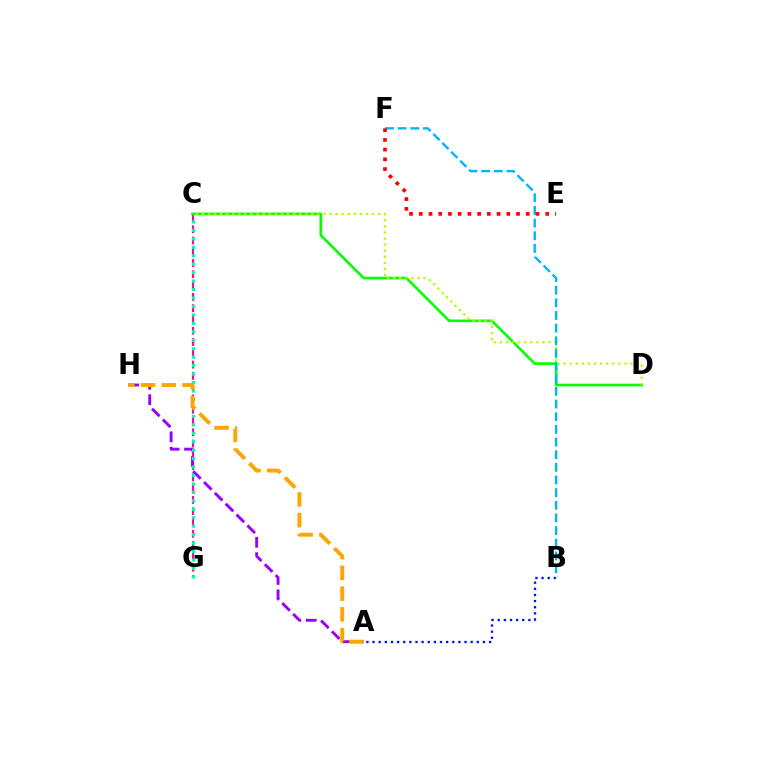{('C', 'G'): [{'color': '#ff00bd', 'line_style': 'dashed', 'thickness': 1.53}, {'color': '#00ff9d', 'line_style': 'dotted', 'thickness': 2.3}], ('C', 'D'): [{'color': '#08ff00', 'line_style': 'solid', 'thickness': 1.91}, {'color': '#b3ff00', 'line_style': 'dotted', 'thickness': 1.65}], ('A', 'B'): [{'color': '#0010ff', 'line_style': 'dotted', 'thickness': 1.67}], ('A', 'H'): [{'color': '#9b00ff', 'line_style': 'dashed', 'thickness': 2.08}, {'color': '#ffa500', 'line_style': 'dashed', 'thickness': 2.82}], ('B', 'F'): [{'color': '#00b5ff', 'line_style': 'dashed', 'thickness': 1.72}], ('E', 'F'): [{'color': '#ff0000', 'line_style': 'dotted', 'thickness': 2.64}]}